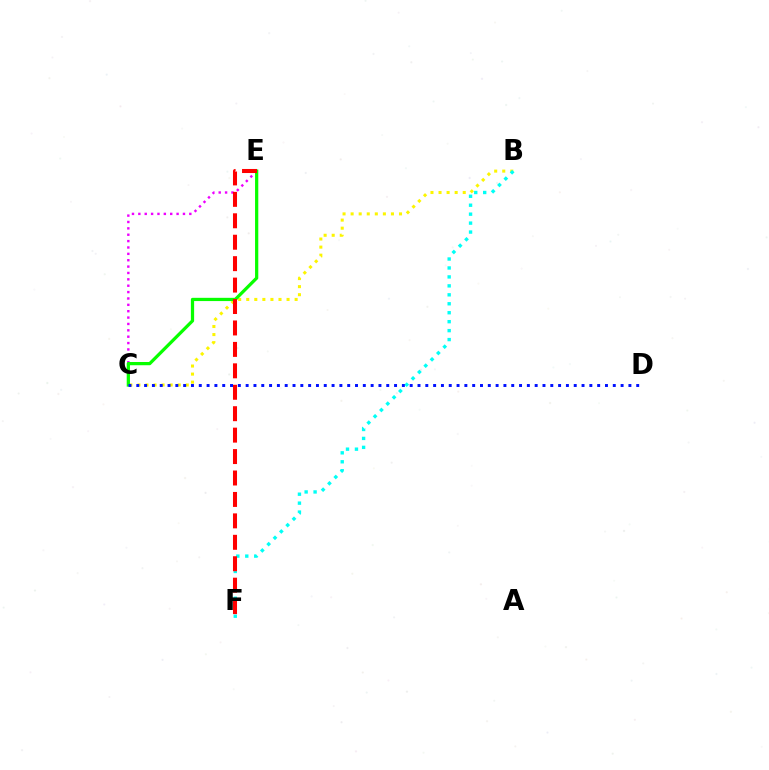{('B', 'C'): [{'color': '#fcf500', 'line_style': 'dotted', 'thickness': 2.19}], ('C', 'E'): [{'color': '#ee00ff', 'line_style': 'dotted', 'thickness': 1.73}, {'color': '#08ff00', 'line_style': 'solid', 'thickness': 2.33}], ('B', 'F'): [{'color': '#00fff6', 'line_style': 'dotted', 'thickness': 2.43}], ('E', 'F'): [{'color': '#ff0000', 'line_style': 'dashed', 'thickness': 2.91}], ('C', 'D'): [{'color': '#0010ff', 'line_style': 'dotted', 'thickness': 2.12}]}